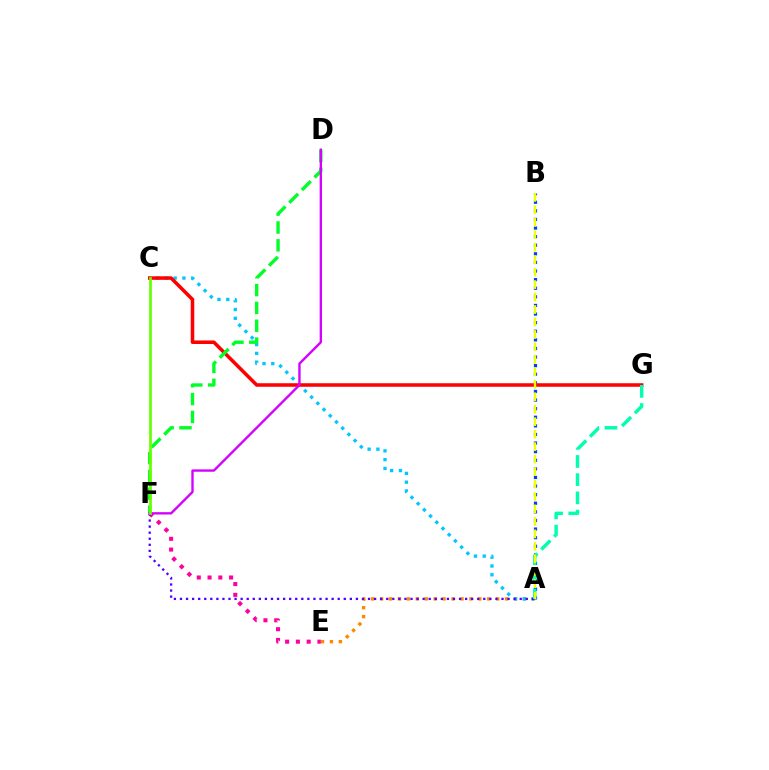{('A', 'E'): [{'color': '#ff8800', 'line_style': 'dotted', 'thickness': 2.43}], ('A', 'C'): [{'color': '#00c7ff', 'line_style': 'dotted', 'thickness': 2.39}], ('A', 'B'): [{'color': '#003fff', 'line_style': 'dotted', 'thickness': 2.34}, {'color': '#eeff00', 'line_style': 'dashed', 'thickness': 1.69}], ('E', 'F'): [{'color': '#ff00a0', 'line_style': 'dotted', 'thickness': 2.93}], ('C', 'G'): [{'color': '#ff0000', 'line_style': 'solid', 'thickness': 2.55}], ('D', 'F'): [{'color': '#00ff27', 'line_style': 'dashed', 'thickness': 2.43}, {'color': '#d600ff', 'line_style': 'solid', 'thickness': 1.7}], ('A', 'F'): [{'color': '#4f00ff', 'line_style': 'dotted', 'thickness': 1.65}], ('A', 'G'): [{'color': '#00ffaf', 'line_style': 'dashed', 'thickness': 2.47}], ('C', 'F'): [{'color': '#66ff00', 'line_style': 'solid', 'thickness': 1.95}]}